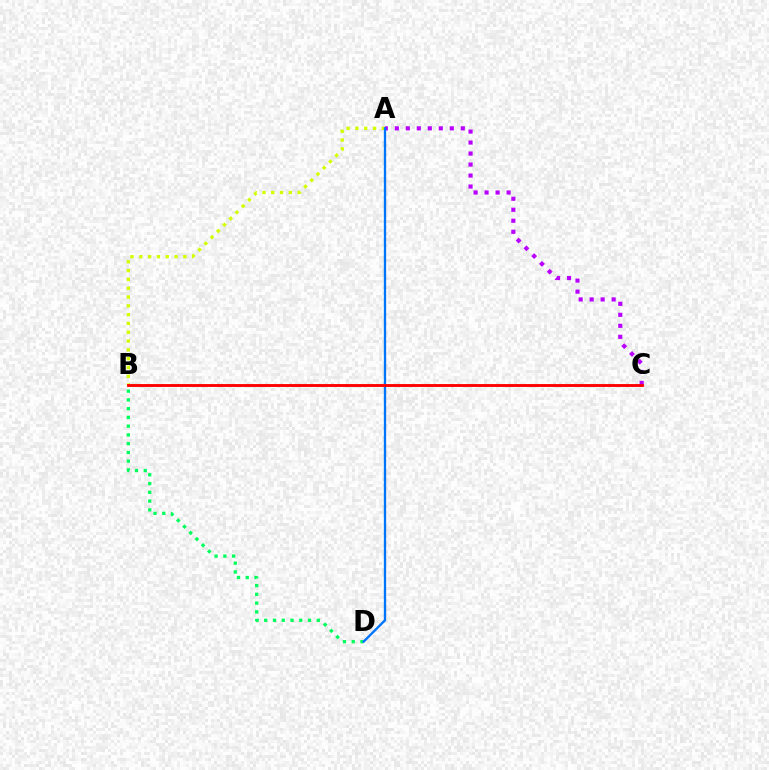{('A', 'C'): [{'color': '#b900ff', 'line_style': 'dotted', 'thickness': 2.99}], ('B', 'D'): [{'color': '#00ff5c', 'line_style': 'dotted', 'thickness': 2.38}], ('A', 'B'): [{'color': '#d1ff00', 'line_style': 'dotted', 'thickness': 2.39}], ('A', 'D'): [{'color': '#0074ff', 'line_style': 'solid', 'thickness': 1.67}], ('B', 'C'): [{'color': '#ff0000', 'line_style': 'solid', 'thickness': 2.06}]}